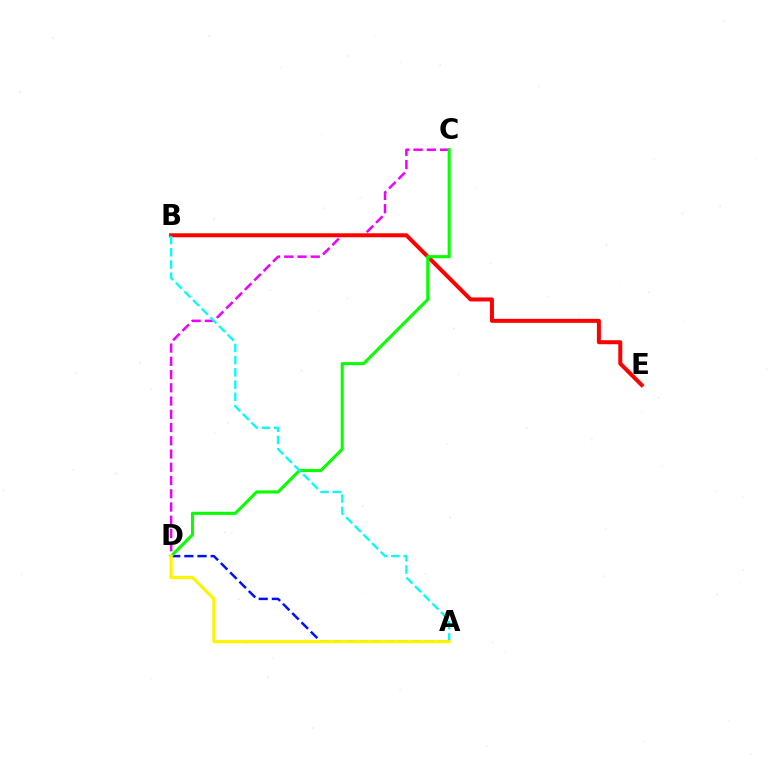{('A', 'D'): [{'color': '#0010ff', 'line_style': 'dashed', 'thickness': 1.79}, {'color': '#fcf500', 'line_style': 'solid', 'thickness': 2.3}], ('C', 'D'): [{'color': '#ee00ff', 'line_style': 'dashed', 'thickness': 1.8}, {'color': '#08ff00', 'line_style': 'solid', 'thickness': 2.22}], ('B', 'E'): [{'color': '#ff0000', 'line_style': 'solid', 'thickness': 2.88}], ('A', 'B'): [{'color': '#00fff6', 'line_style': 'dashed', 'thickness': 1.66}]}